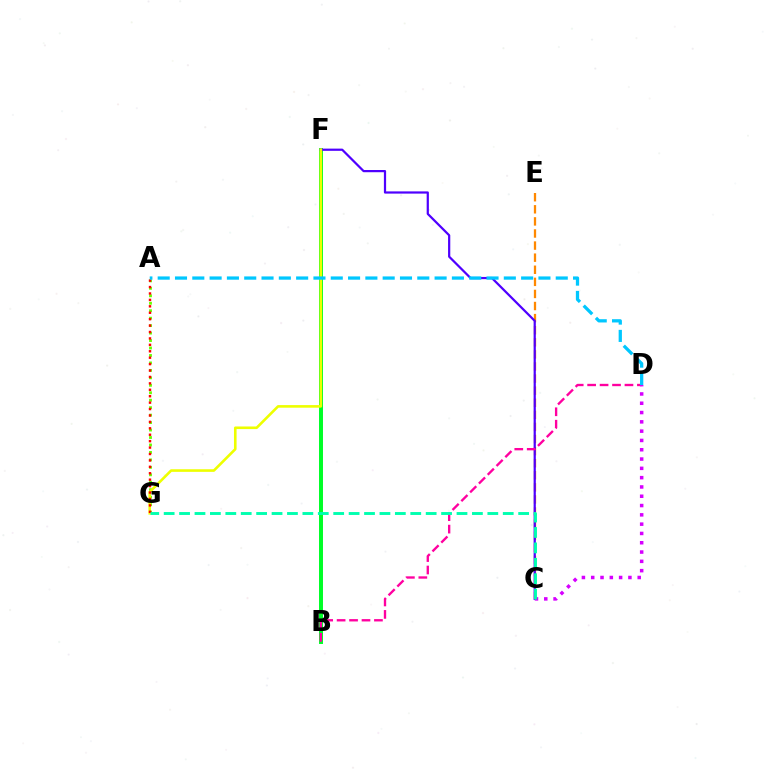{('A', 'G'): [{'color': '#66ff00', 'line_style': 'dotted', 'thickness': 2.03}, {'color': '#ff0000', 'line_style': 'dotted', 'thickness': 1.74}], ('B', 'F'): [{'color': '#003fff', 'line_style': 'solid', 'thickness': 1.57}, {'color': '#00ff27', 'line_style': 'solid', 'thickness': 2.86}], ('C', 'E'): [{'color': '#ff8800', 'line_style': 'dashed', 'thickness': 1.64}], ('C', 'F'): [{'color': '#4f00ff', 'line_style': 'solid', 'thickness': 1.6}], ('B', 'D'): [{'color': '#ff00a0', 'line_style': 'dashed', 'thickness': 1.69}], ('C', 'D'): [{'color': '#d600ff', 'line_style': 'dotted', 'thickness': 2.53}], ('F', 'G'): [{'color': '#eeff00', 'line_style': 'solid', 'thickness': 1.88}], ('C', 'G'): [{'color': '#00ffaf', 'line_style': 'dashed', 'thickness': 2.09}], ('A', 'D'): [{'color': '#00c7ff', 'line_style': 'dashed', 'thickness': 2.35}]}